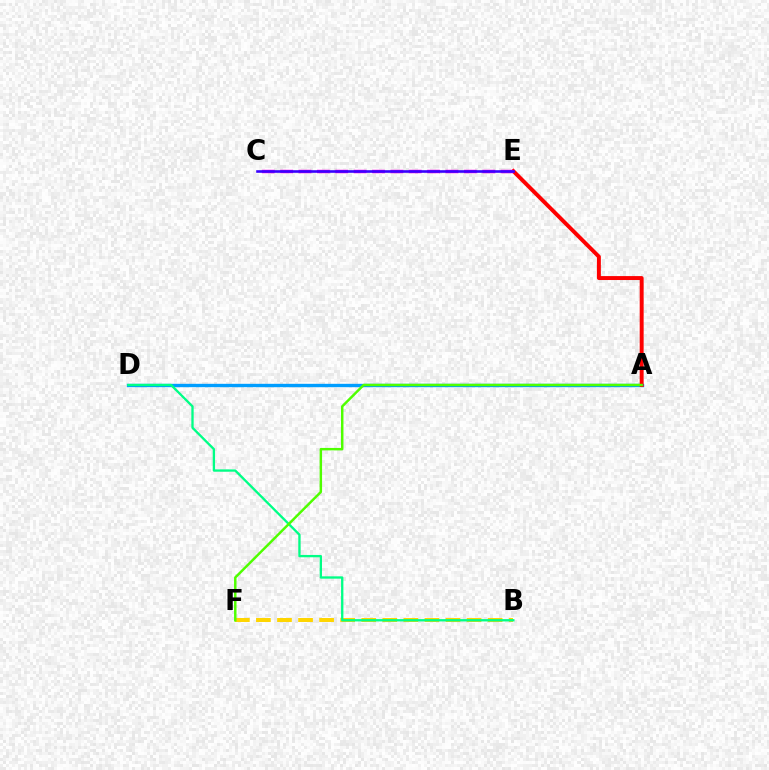{('A', 'D'): [{'color': '#009eff', 'line_style': 'solid', 'thickness': 2.43}], ('B', 'F'): [{'color': '#ffd500', 'line_style': 'dashed', 'thickness': 2.86}], ('A', 'E'): [{'color': '#ff0000', 'line_style': 'solid', 'thickness': 2.84}], ('B', 'D'): [{'color': '#00ff86', 'line_style': 'solid', 'thickness': 1.67}], ('A', 'F'): [{'color': '#4fff00', 'line_style': 'solid', 'thickness': 1.78}], ('C', 'E'): [{'color': '#ff00ed', 'line_style': 'dashed', 'thickness': 2.5}, {'color': '#3700ff', 'line_style': 'solid', 'thickness': 1.88}]}